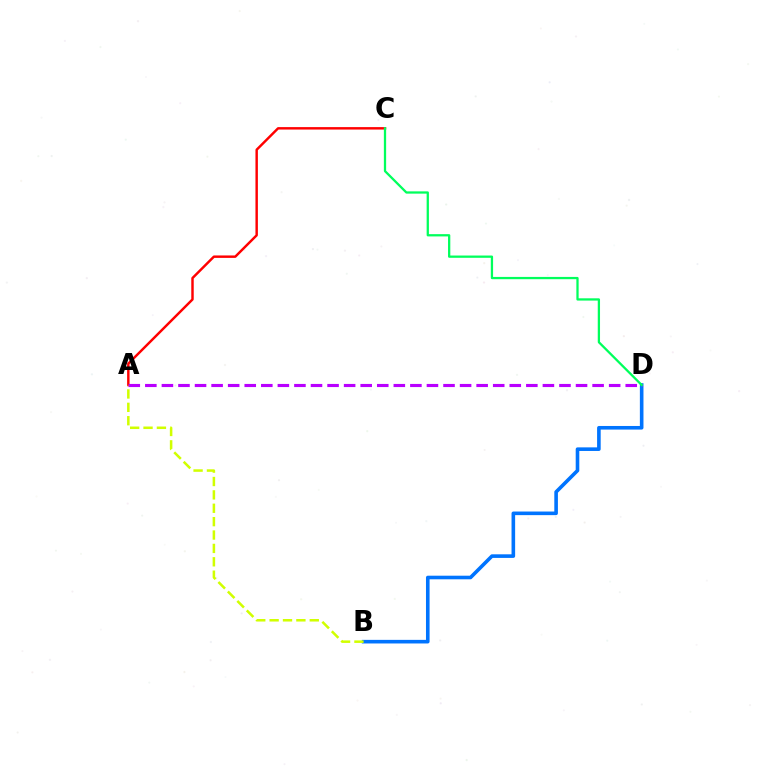{('A', 'C'): [{'color': '#ff0000', 'line_style': 'solid', 'thickness': 1.76}], ('B', 'D'): [{'color': '#0074ff', 'line_style': 'solid', 'thickness': 2.59}], ('A', 'D'): [{'color': '#b900ff', 'line_style': 'dashed', 'thickness': 2.25}], ('C', 'D'): [{'color': '#00ff5c', 'line_style': 'solid', 'thickness': 1.64}], ('A', 'B'): [{'color': '#d1ff00', 'line_style': 'dashed', 'thickness': 1.82}]}